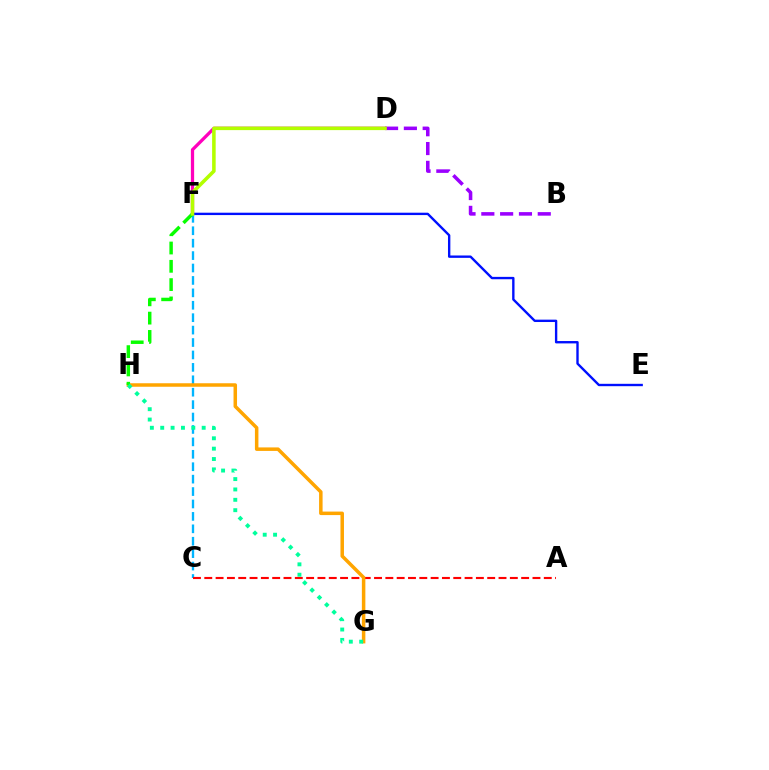{('B', 'D'): [{'color': '#9b00ff', 'line_style': 'dashed', 'thickness': 2.56}], ('D', 'F'): [{'color': '#ff00bd', 'line_style': 'solid', 'thickness': 2.35}, {'color': '#b3ff00', 'line_style': 'solid', 'thickness': 2.56}], ('E', 'F'): [{'color': '#0010ff', 'line_style': 'solid', 'thickness': 1.71}], ('C', 'F'): [{'color': '#00b5ff', 'line_style': 'dashed', 'thickness': 1.69}], ('A', 'C'): [{'color': '#ff0000', 'line_style': 'dashed', 'thickness': 1.54}], ('G', 'H'): [{'color': '#ffa500', 'line_style': 'solid', 'thickness': 2.52}, {'color': '#00ff9d', 'line_style': 'dotted', 'thickness': 2.82}], ('F', 'H'): [{'color': '#08ff00', 'line_style': 'dashed', 'thickness': 2.49}]}